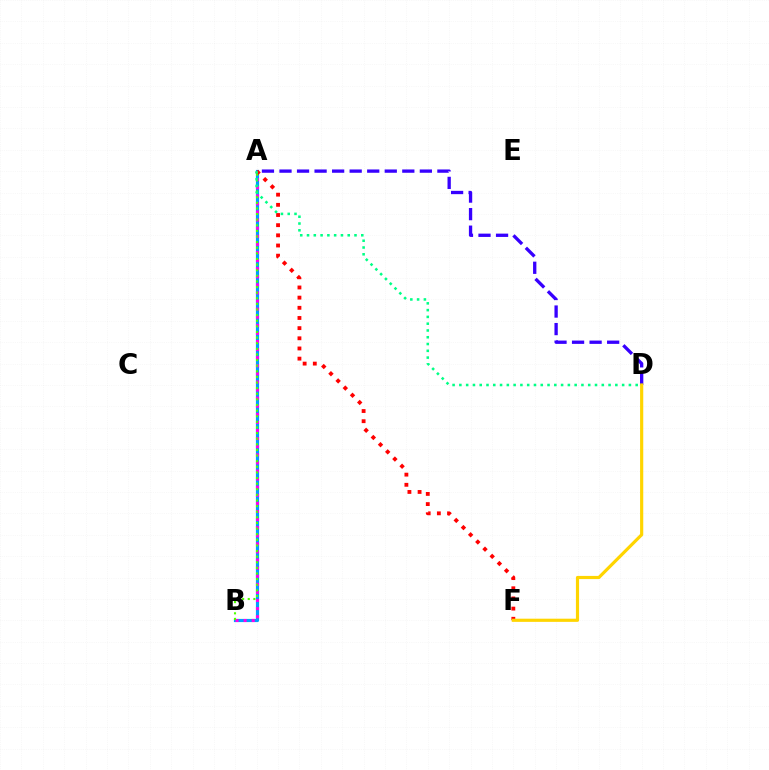{('A', 'B'): [{'color': '#009eff', 'line_style': 'solid', 'thickness': 2.29}, {'color': '#ff00ed', 'line_style': 'dotted', 'thickness': 2.2}, {'color': '#4fff00', 'line_style': 'dotted', 'thickness': 1.53}], ('A', 'D'): [{'color': '#3700ff', 'line_style': 'dashed', 'thickness': 2.38}, {'color': '#00ff86', 'line_style': 'dotted', 'thickness': 1.84}], ('A', 'F'): [{'color': '#ff0000', 'line_style': 'dotted', 'thickness': 2.76}], ('D', 'F'): [{'color': '#ffd500', 'line_style': 'solid', 'thickness': 2.28}]}